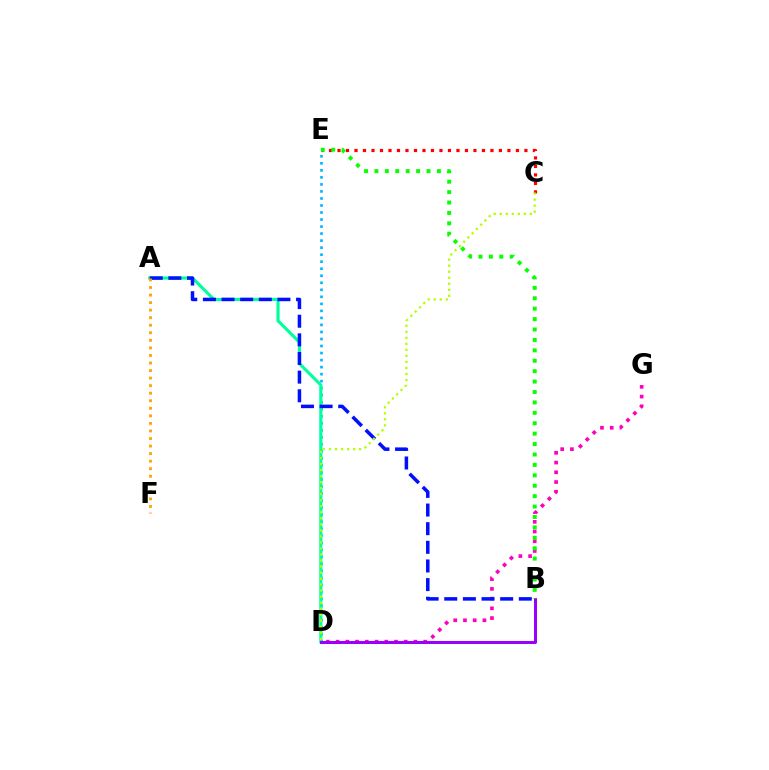{('D', 'G'): [{'color': '#ff00bd', 'line_style': 'dotted', 'thickness': 2.64}], ('C', 'E'): [{'color': '#ff0000', 'line_style': 'dotted', 'thickness': 2.31}], ('D', 'E'): [{'color': '#00b5ff', 'line_style': 'dotted', 'thickness': 1.91}], ('A', 'D'): [{'color': '#00ff9d', 'line_style': 'solid', 'thickness': 2.26}], ('B', 'D'): [{'color': '#9b00ff', 'line_style': 'solid', 'thickness': 2.17}], ('A', 'B'): [{'color': '#0010ff', 'line_style': 'dashed', 'thickness': 2.53}], ('C', 'D'): [{'color': '#b3ff00', 'line_style': 'dotted', 'thickness': 1.64}], ('B', 'E'): [{'color': '#08ff00', 'line_style': 'dotted', 'thickness': 2.83}], ('A', 'F'): [{'color': '#ffa500', 'line_style': 'dotted', 'thickness': 2.05}]}